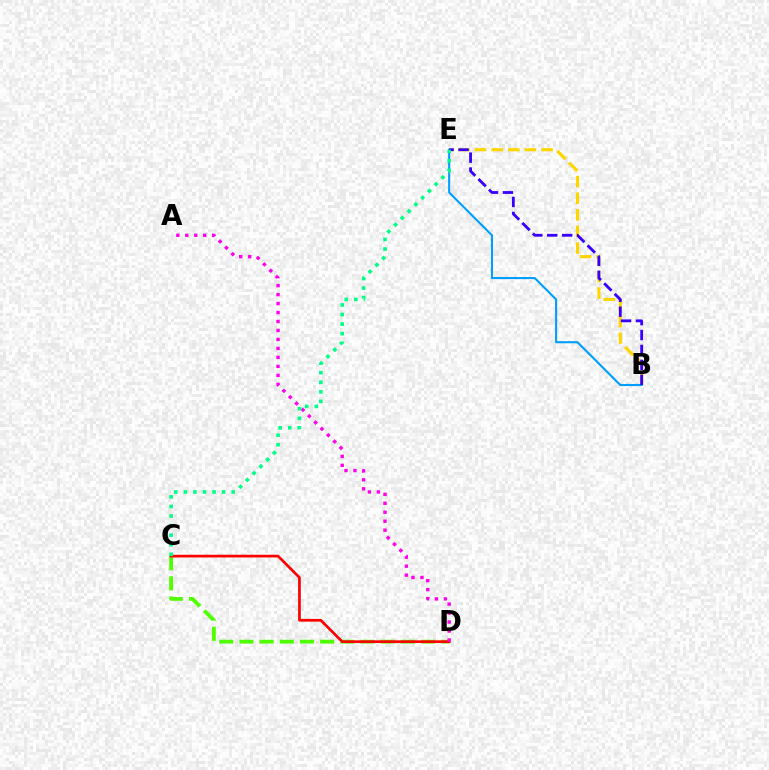{('B', 'E'): [{'color': '#ffd500', 'line_style': 'dashed', 'thickness': 2.26}, {'color': '#009eff', 'line_style': 'solid', 'thickness': 1.51}, {'color': '#3700ff', 'line_style': 'dashed', 'thickness': 2.03}], ('C', 'D'): [{'color': '#4fff00', 'line_style': 'dashed', 'thickness': 2.74}, {'color': '#ff0000', 'line_style': 'solid', 'thickness': 1.94}], ('A', 'D'): [{'color': '#ff00ed', 'line_style': 'dotted', 'thickness': 2.44}], ('C', 'E'): [{'color': '#00ff86', 'line_style': 'dotted', 'thickness': 2.6}]}